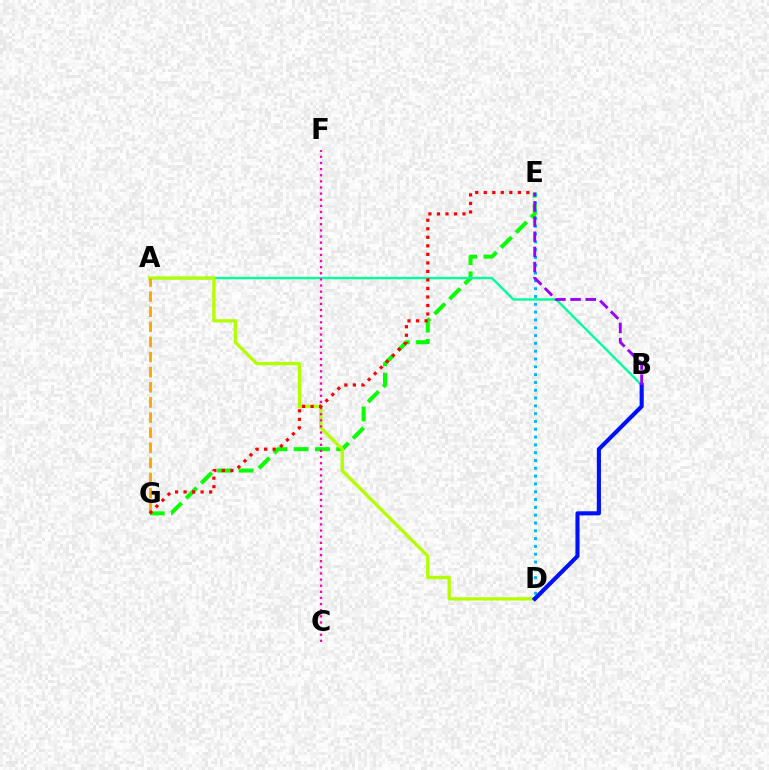{('E', 'G'): [{'color': '#08ff00', 'line_style': 'dashed', 'thickness': 2.9}, {'color': '#ff0000', 'line_style': 'dotted', 'thickness': 2.32}], ('A', 'B'): [{'color': '#00ff9d', 'line_style': 'solid', 'thickness': 1.73}], ('D', 'E'): [{'color': '#00b5ff', 'line_style': 'dotted', 'thickness': 2.12}], ('A', 'D'): [{'color': '#b3ff00', 'line_style': 'solid', 'thickness': 2.39}], ('B', 'D'): [{'color': '#0010ff', 'line_style': 'solid', 'thickness': 2.97}], ('A', 'G'): [{'color': '#ffa500', 'line_style': 'dashed', 'thickness': 2.05}], ('C', 'F'): [{'color': '#ff00bd', 'line_style': 'dotted', 'thickness': 1.66}], ('B', 'E'): [{'color': '#9b00ff', 'line_style': 'dashed', 'thickness': 2.06}]}